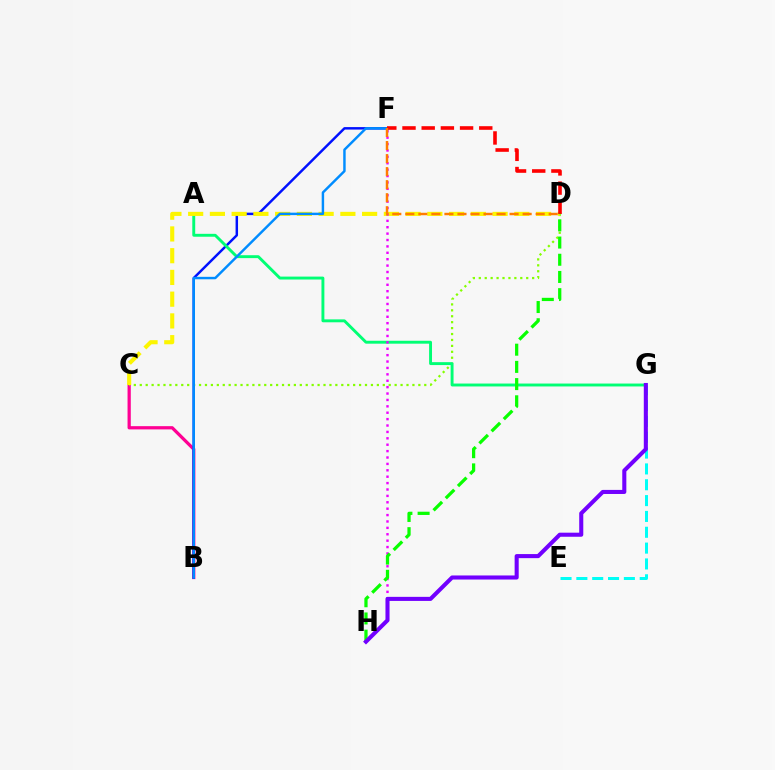{('B', 'C'): [{'color': '#ff0094', 'line_style': 'solid', 'thickness': 2.34}], ('E', 'G'): [{'color': '#00fff6', 'line_style': 'dashed', 'thickness': 2.15}], ('C', 'D'): [{'color': '#84ff00', 'line_style': 'dotted', 'thickness': 1.61}, {'color': '#fcf500', 'line_style': 'dashed', 'thickness': 2.95}], ('B', 'F'): [{'color': '#0010ff', 'line_style': 'solid', 'thickness': 1.77}, {'color': '#008cff', 'line_style': 'solid', 'thickness': 1.76}], ('A', 'G'): [{'color': '#00ff74', 'line_style': 'solid', 'thickness': 2.09}], ('D', 'F'): [{'color': '#ff0000', 'line_style': 'dashed', 'thickness': 2.61}, {'color': '#ff7c00', 'line_style': 'dashed', 'thickness': 1.77}], ('F', 'H'): [{'color': '#ee00ff', 'line_style': 'dotted', 'thickness': 1.74}], ('D', 'H'): [{'color': '#08ff00', 'line_style': 'dashed', 'thickness': 2.34}], ('G', 'H'): [{'color': '#7200ff', 'line_style': 'solid', 'thickness': 2.93}]}